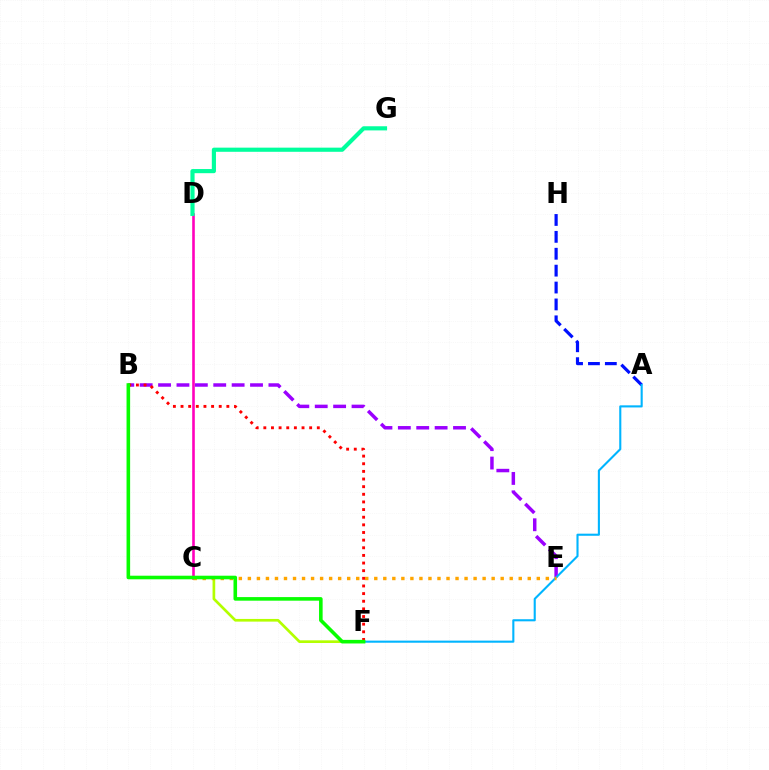{('A', 'H'): [{'color': '#0010ff', 'line_style': 'dashed', 'thickness': 2.3}], ('C', 'D'): [{'color': '#ff00bd', 'line_style': 'solid', 'thickness': 1.88}], ('B', 'E'): [{'color': '#9b00ff', 'line_style': 'dashed', 'thickness': 2.5}], ('C', 'F'): [{'color': '#b3ff00', 'line_style': 'solid', 'thickness': 1.93}], ('A', 'F'): [{'color': '#00b5ff', 'line_style': 'solid', 'thickness': 1.51}], ('C', 'E'): [{'color': '#ffa500', 'line_style': 'dotted', 'thickness': 2.45}], ('B', 'F'): [{'color': '#ff0000', 'line_style': 'dotted', 'thickness': 2.08}, {'color': '#08ff00', 'line_style': 'solid', 'thickness': 2.58}], ('D', 'G'): [{'color': '#00ff9d', 'line_style': 'solid', 'thickness': 2.98}]}